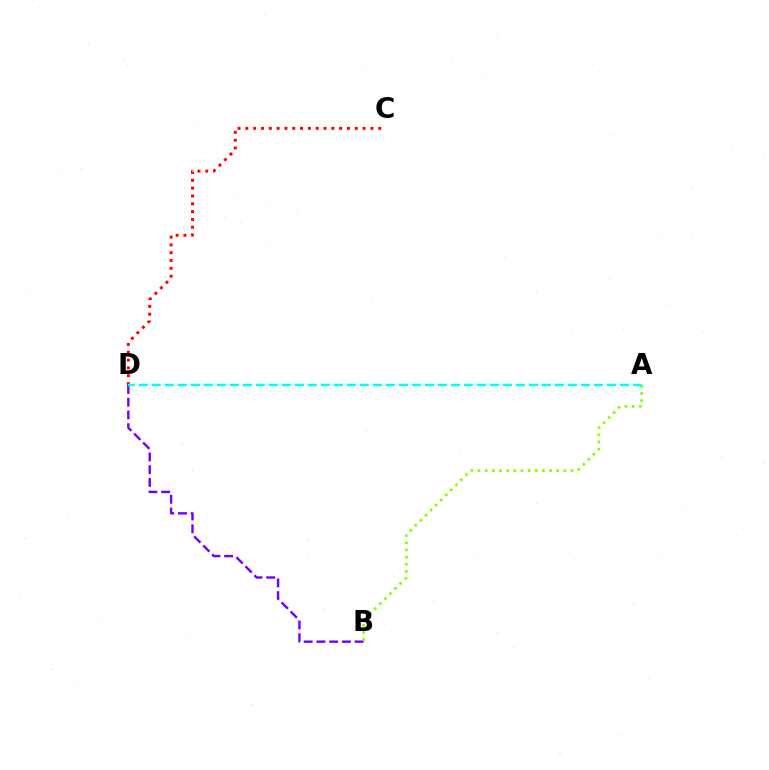{('B', 'D'): [{'color': '#7200ff', 'line_style': 'dashed', 'thickness': 1.73}], ('A', 'B'): [{'color': '#84ff00', 'line_style': 'dotted', 'thickness': 1.94}], ('C', 'D'): [{'color': '#ff0000', 'line_style': 'dotted', 'thickness': 2.12}], ('A', 'D'): [{'color': '#00fff6', 'line_style': 'dashed', 'thickness': 1.77}]}